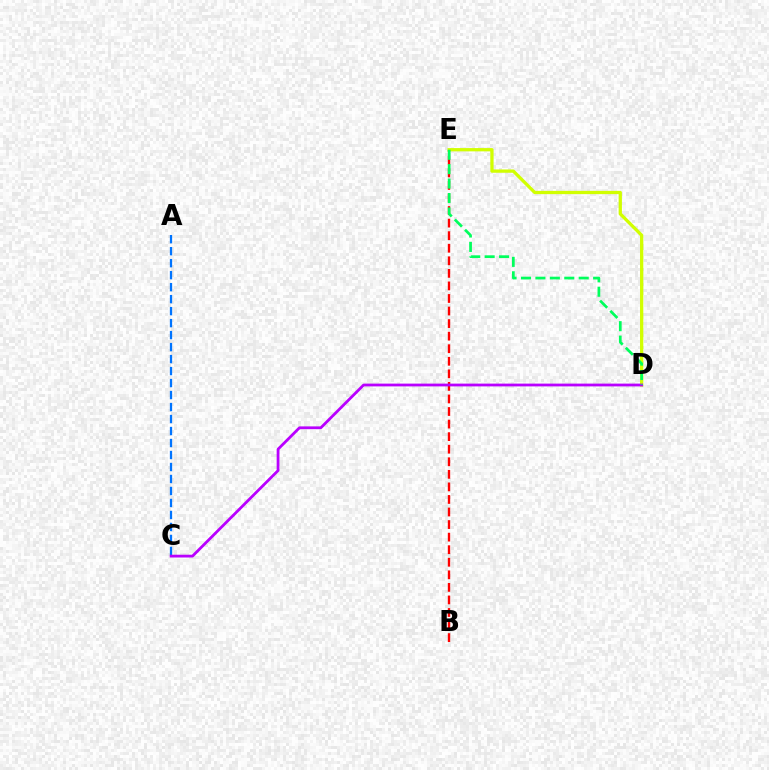{('A', 'C'): [{'color': '#0074ff', 'line_style': 'dashed', 'thickness': 1.63}], ('B', 'E'): [{'color': '#ff0000', 'line_style': 'dashed', 'thickness': 1.71}], ('D', 'E'): [{'color': '#d1ff00', 'line_style': 'solid', 'thickness': 2.36}, {'color': '#00ff5c', 'line_style': 'dashed', 'thickness': 1.96}], ('C', 'D'): [{'color': '#b900ff', 'line_style': 'solid', 'thickness': 2.0}]}